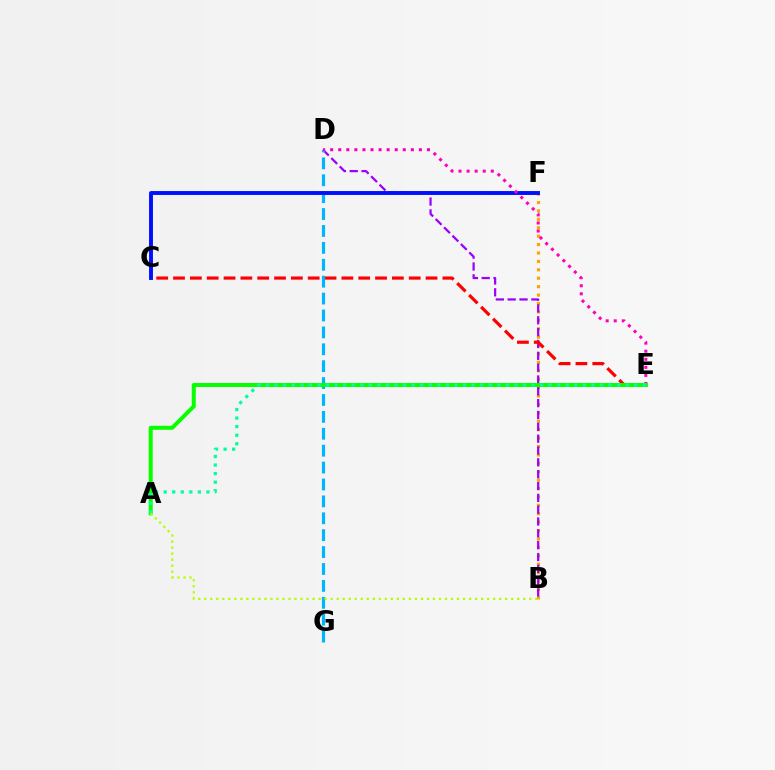{('B', 'F'): [{'color': '#ffa500', 'line_style': 'dotted', 'thickness': 2.29}], ('B', 'D'): [{'color': '#9b00ff', 'line_style': 'dashed', 'thickness': 1.61}], ('C', 'E'): [{'color': '#ff0000', 'line_style': 'dashed', 'thickness': 2.29}], ('D', 'G'): [{'color': '#00b5ff', 'line_style': 'dashed', 'thickness': 2.3}], ('C', 'F'): [{'color': '#0010ff', 'line_style': 'solid', 'thickness': 2.8}], ('D', 'E'): [{'color': '#ff00bd', 'line_style': 'dotted', 'thickness': 2.19}], ('A', 'E'): [{'color': '#08ff00', 'line_style': 'solid', 'thickness': 2.88}, {'color': '#00ff9d', 'line_style': 'dotted', 'thickness': 2.33}], ('A', 'B'): [{'color': '#b3ff00', 'line_style': 'dotted', 'thickness': 1.64}]}